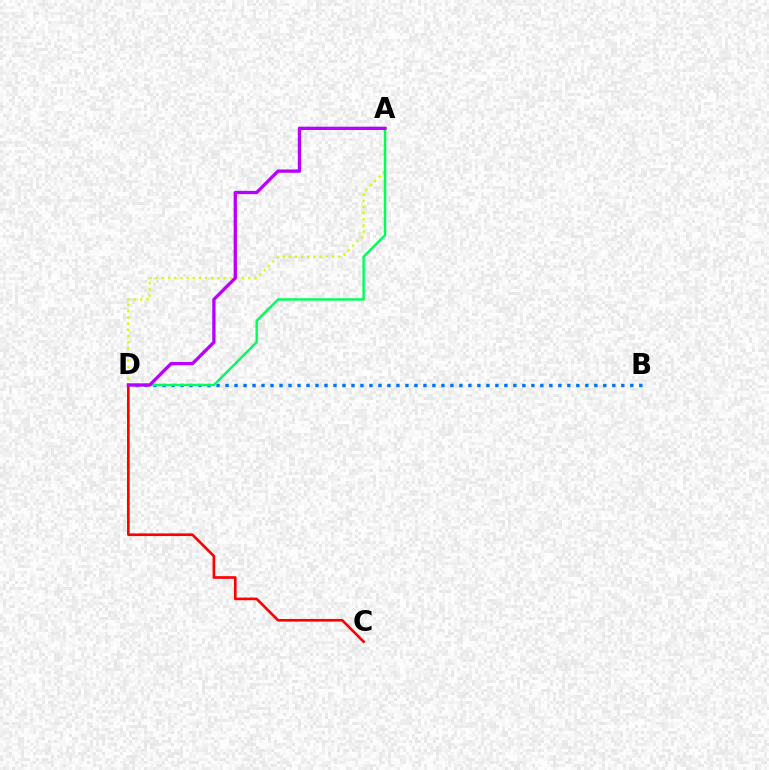{('B', 'D'): [{'color': '#0074ff', 'line_style': 'dotted', 'thickness': 2.44}], ('C', 'D'): [{'color': '#ff0000', 'line_style': 'solid', 'thickness': 1.9}], ('A', 'D'): [{'color': '#d1ff00', 'line_style': 'dotted', 'thickness': 1.68}, {'color': '#00ff5c', 'line_style': 'solid', 'thickness': 1.75}, {'color': '#b900ff', 'line_style': 'solid', 'thickness': 2.37}]}